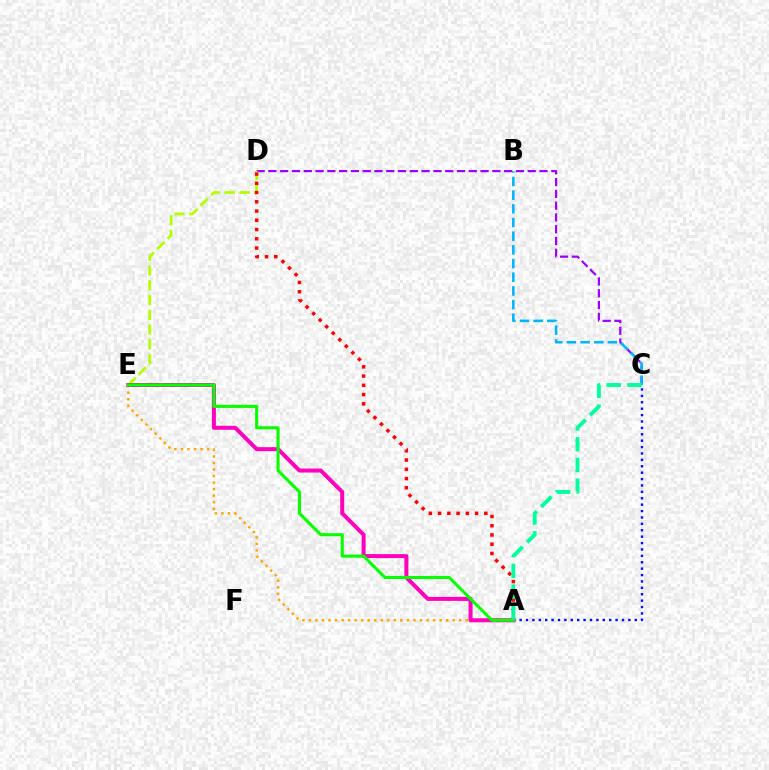{('A', 'E'): [{'color': '#ffa500', 'line_style': 'dotted', 'thickness': 1.78}, {'color': '#ff00bd', 'line_style': 'solid', 'thickness': 2.88}, {'color': '#08ff00', 'line_style': 'solid', 'thickness': 2.22}], ('A', 'C'): [{'color': '#0010ff', 'line_style': 'dotted', 'thickness': 1.74}, {'color': '#00ff9d', 'line_style': 'dashed', 'thickness': 2.82}], ('C', 'D'): [{'color': '#9b00ff', 'line_style': 'dashed', 'thickness': 1.6}], ('D', 'E'): [{'color': '#b3ff00', 'line_style': 'dashed', 'thickness': 2.01}], ('B', 'C'): [{'color': '#00b5ff', 'line_style': 'dashed', 'thickness': 1.86}], ('A', 'D'): [{'color': '#ff0000', 'line_style': 'dotted', 'thickness': 2.51}]}